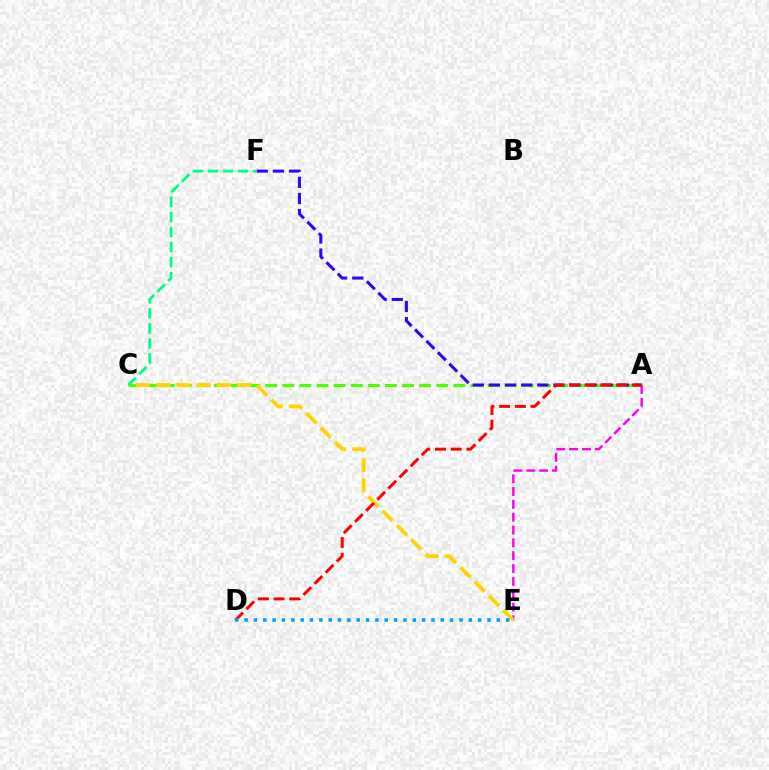{('A', 'C'): [{'color': '#4fff00', 'line_style': 'dashed', 'thickness': 2.32}], ('A', 'E'): [{'color': '#ff00ed', 'line_style': 'dashed', 'thickness': 1.74}], ('C', 'E'): [{'color': '#ffd500', 'line_style': 'dashed', 'thickness': 2.75}], ('A', 'F'): [{'color': '#3700ff', 'line_style': 'dashed', 'thickness': 2.19}], ('C', 'F'): [{'color': '#00ff86', 'line_style': 'dashed', 'thickness': 2.04}], ('A', 'D'): [{'color': '#ff0000', 'line_style': 'dashed', 'thickness': 2.14}], ('D', 'E'): [{'color': '#009eff', 'line_style': 'dotted', 'thickness': 2.54}]}